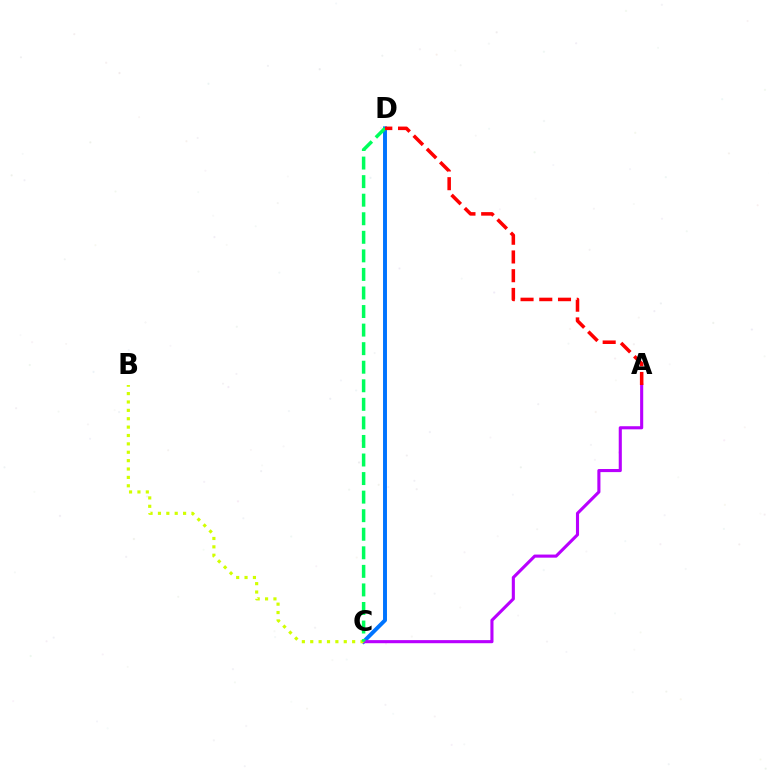{('C', 'D'): [{'color': '#0074ff', 'line_style': 'solid', 'thickness': 2.83}, {'color': '#00ff5c', 'line_style': 'dashed', 'thickness': 2.52}], ('A', 'C'): [{'color': '#b900ff', 'line_style': 'solid', 'thickness': 2.23}], ('B', 'C'): [{'color': '#d1ff00', 'line_style': 'dotted', 'thickness': 2.28}], ('A', 'D'): [{'color': '#ff0000', 'line_style': 'dashed', 'thickness': 2.54}]}